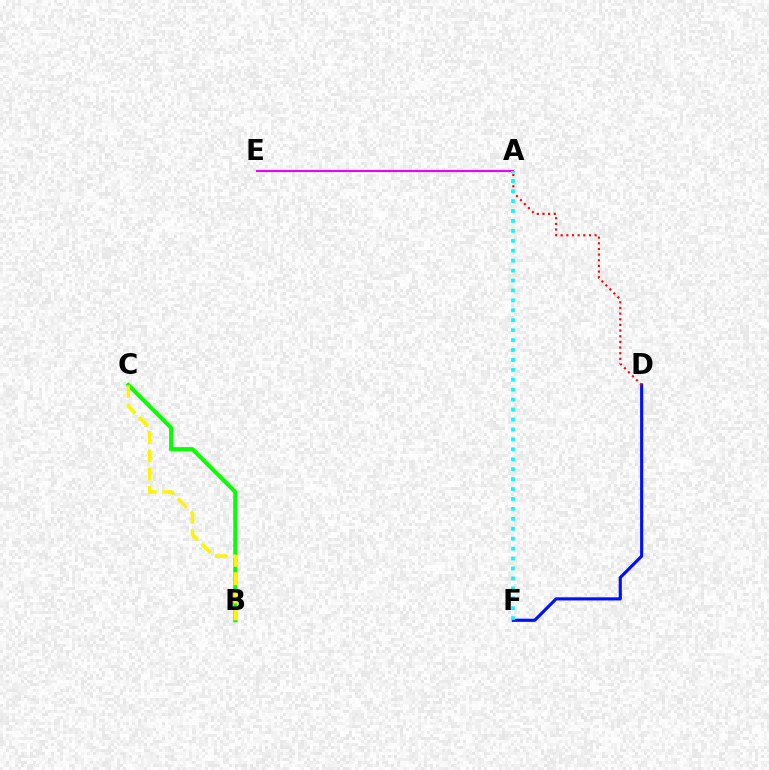{('A', 'E'): [{'color': '#ee00ff', 'line_style': 'solid', 'thickness': 1.53}], ('D', 'F'): [{'color': '#0010ff', 'line_style': 'solid', 'thickness': 2.26}], ('B', 'C'): [{'color': '#08ff00', 'line_style': 'solid', 'thickness': 2.92}, {'color': '#fcf500', 'line_style': 'dashed', 'thickness': 2.49}], ('A', 'D'): [{'color': '#ff0000', 'line_style': 'dotted', 'thickness': 1.54}], ('A', 'F'): [{'color': '#00fff6', 'line_style': 'dotted', 'thickness': 2.7}]}